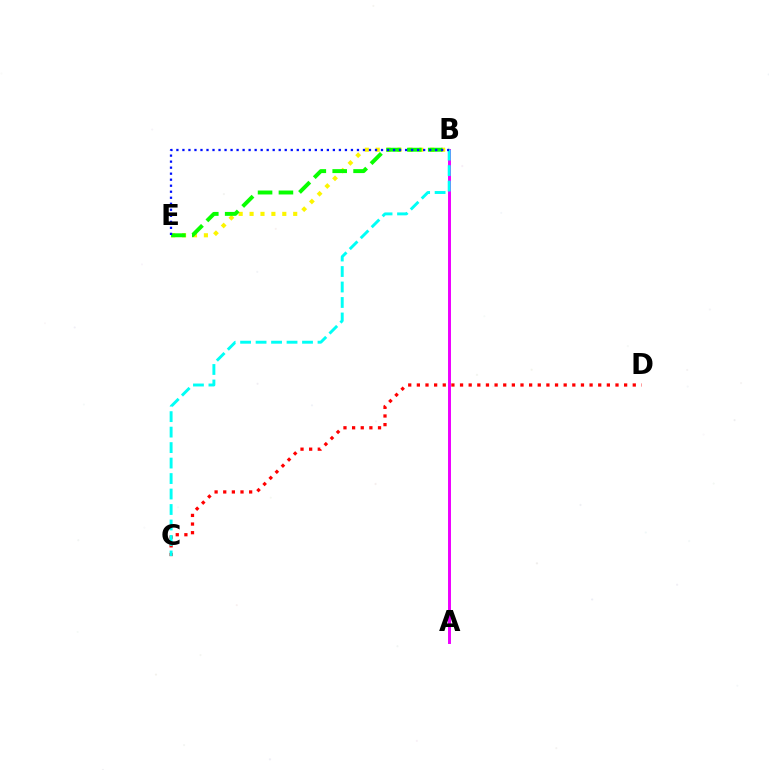{('B', 'E'): [{'color': '#fcf500', 'line_style': 'dotted', 'thickness': 2.96}, {'color': '#08ff00', 'line_style': 'dashed', 'thickness': 2.84}, {'color': '#0010ff', 'line_style': 'dotted', 'thickness': 1.64}], ('A', 'B'): [{'color': '#ee00ff', 'line_style': 'solid', 'thickness': 2.13}], ('C', 'D'): [{'color': '#ff0000', 'line_style': 'dotted', 'thickness': 2.35}], ('B', 'C'): [{'color': '#00fff6', 'line_style': 'dashed', 'thickness': 2.1}]}